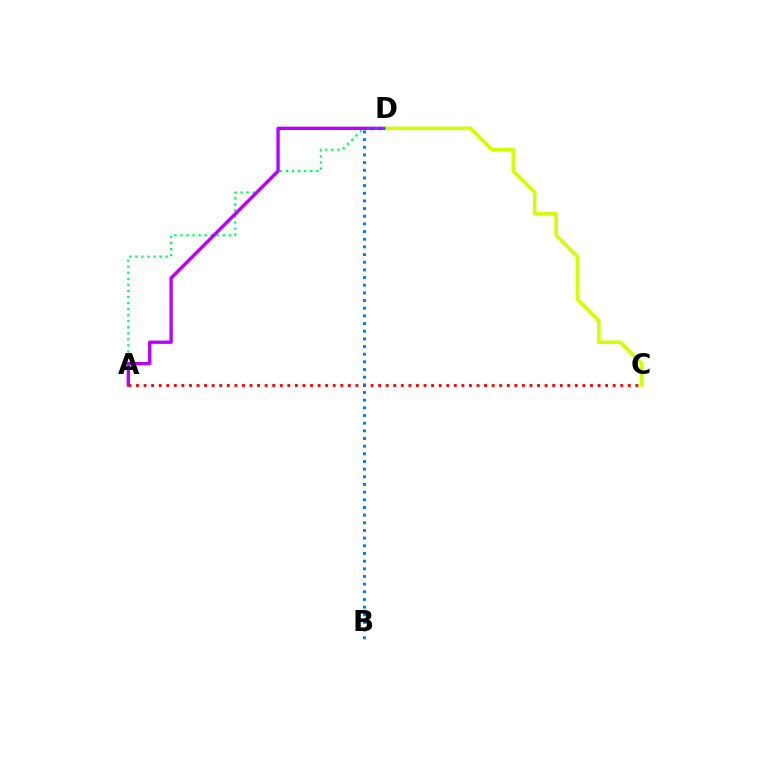{('A', 'D'): [{'color': '#00ff5c', 'line_style': 'dotted', 'thickness': 1.64}, {'color': '#b900ff', 'line_style': 'solid', 'thickness': 2.41}], ('A', 'C'): [{'color': '#ff0000', 'line_style': 'dotted', 'thickness': 2.06}], ('C', 'D'): [{'color': '#d1ff00', 'line_style': 'solid', 'thickness': 2.57}], ('B', 'D'): [{'color': '#0074ff', 'line_style': 'dotted', 'thickness': 2.08}]}